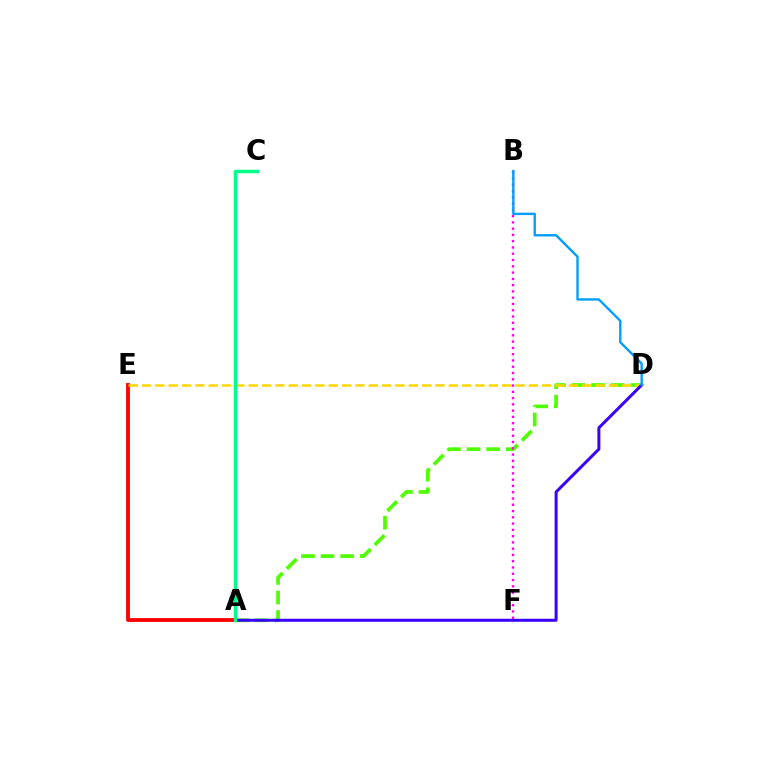{('A', 'E'): [{'color': '#ff0000', 'line_style': 'solid', 'thickness': 2.76}], ('A', 'D'): [{'color': '#4fff00', 'line_style': 'dashed', 'thickness': 2.66}, {'color': '#3700ff', 'line_style': 'solid', 'thickness': 2.15}], ('B', 'F'): [{'color': '#ff00ed', 'line_style': 'dotted', 'thickness': 1.7}], ('D', 'E'): [{'color': '#ffd500', 'line_style': 'dashed', 'thickness': 1.81}], ('B', 'D'): [{'color': '#009eff', 'line_style': 'solid', 'thickness': 1.71}], ('A', 'C'): [{'color': '#00ff86', 'line_style': 'solid', 'thickness': 2.48}]}